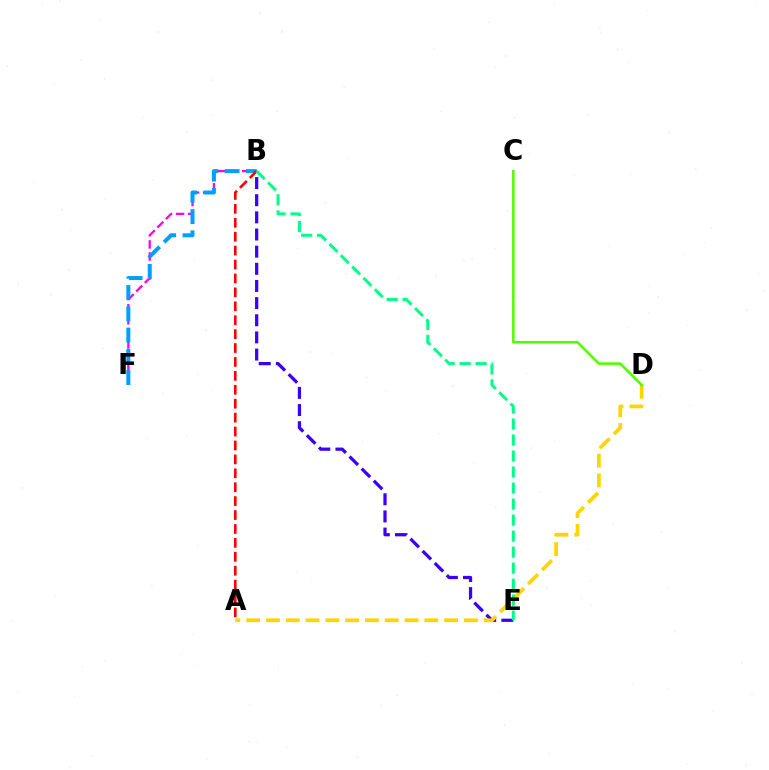{('B', 'F'): [{'color': '#ff00ed', 'line_style': 'dashed', 'thickness': 1.64}, {'color': '#009eff', 'line_style': 'dashed', 'thickness': 2.89}], ('B', 'E'): [{'color': '#3700ff', 'line_style': 'dashed', 'thickness': 2.33}, {'color': '#00ff86', 'line_style': 'dashed', 'thickness': 2.18}], ('A', 'D'): [{'color': '#ffd500', 'line_style': 'dashed', 'thickness': 2.69}], ('A', 'B'): [{'color': '#ff0000', 'line_style': 'dashed', 'thickness': 1.89}], ('C', 'D'): [{'color': '#4fff00', 'line_style': 'solid', 'thickness': 1.84}]}